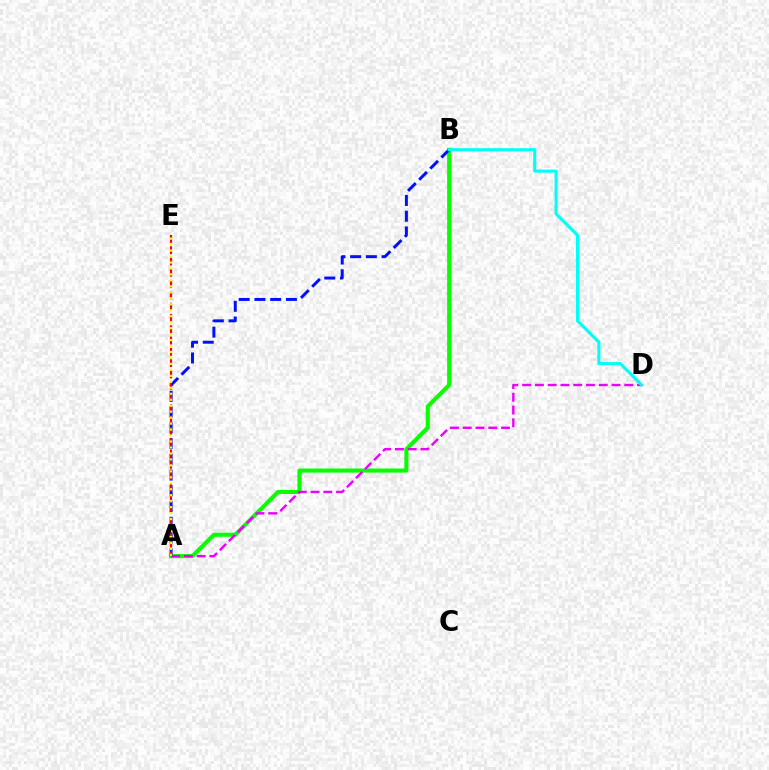{('A', 'B'): [{'color': '#08ff00', 'line_style': 'solid', 'thickness': 2.94}, {'color': '#0010ff', 'line_style': 'dashed', 'thickness': 2.14}], ('A', 'D'): [{'color': '#ee00ff', 'line_style': 'dashed', 'thickness': 1.73}], ('A', 'E'): [{'color': '#ff0000', 'line_style': 'dashed', 'thickness': 1.53}, {'color': '#fcf500', 'line_style': 'dotted', 'thickness': 1.62}], ('B', 'D'): [{'color': '#00fff6', 'line_style': 'solid', 'thickness': 2.21}]}